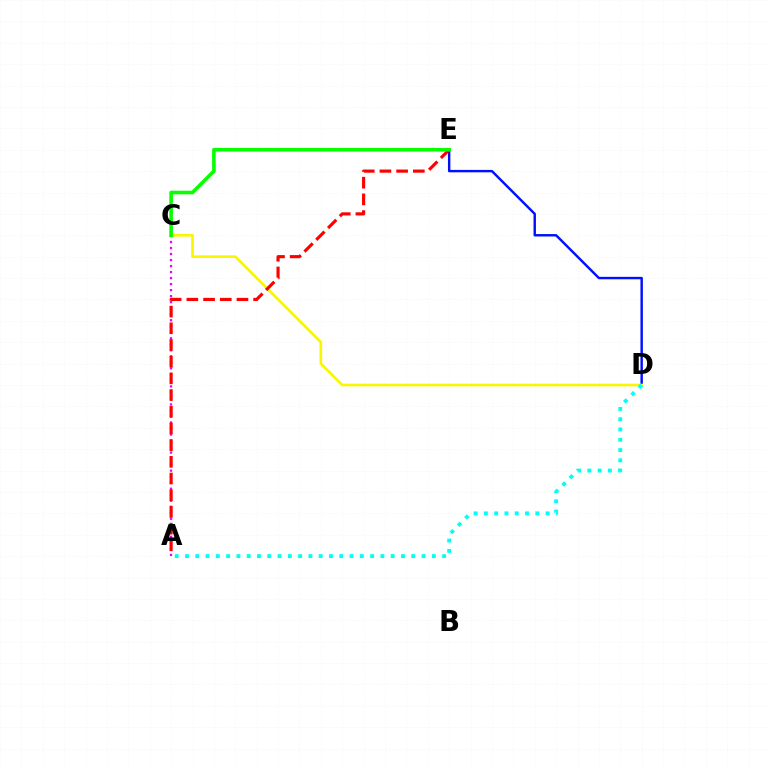{('D', 'E'): [{'color': '#0010ff', 'line_style': 'solid', 'thickness': 1.75}], ('C', 'D'): [{'color': '#fcf500', 'line_style': 'solid', 'thickness': 1.91}], ('A', 'C'): [{'color': '#ee00ff', 'line_style': 'dotted', 'thickness': 1.63}], ('A', 'E'): [{'color': '#ff0000', 'line_style': 'dashed', 'thickness': 2.27}], ('C', 'E'): [{'color': '#08ff00', 'line_style': 'solid', 'thickness': 2.6}], ('A', 'D'): [{'color': '#00fff6', 'line_style': 'dotted', 'thickness': 2.79}]}